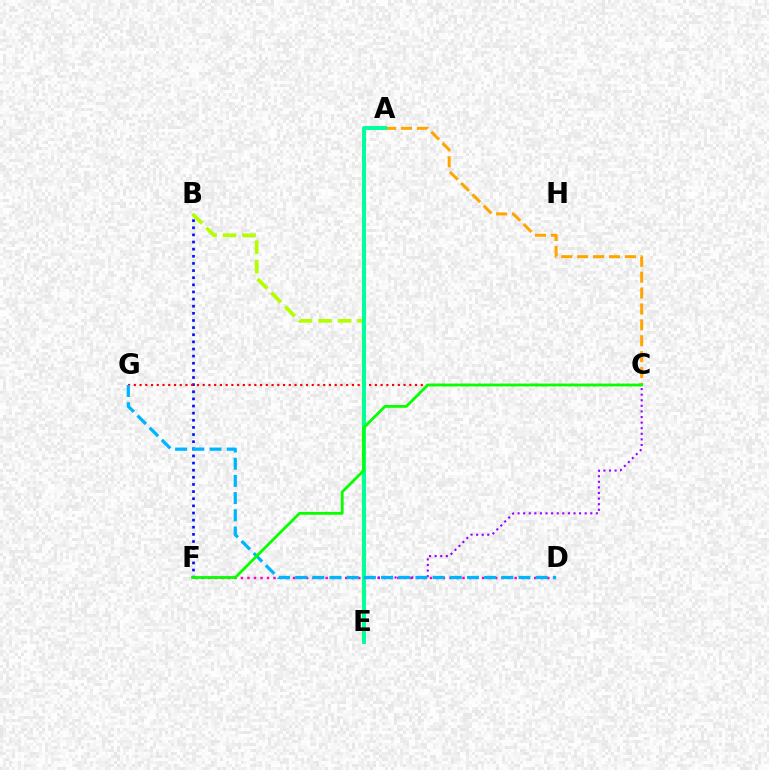{('B', 'F'): [{'color': '#0010ff', 'line_style': 'dotted', 'thickness': 1.94}], ('C', 'G'): [{'color': '#ff0000', 'line_style': 'dotted', 'thickness': 1.56}], ('D', 'F'): [{'color': '#ff00bd', 'line_style': 'dotted', 'thickness': 1.77}], ('A', 'C'): [{'color': '#ffa500', 'line_style': 'dashed', 'thickness': 2.16}], ('C', 'E'): [{'color': '#9b00ff', 'line_style': 'dotted', 'thickness': 1.52}], ('B', 'E'): [{'color': '#b3ff00', 'line_style': 'dashed', 'thickness': 2.65}], ('A', 'E'): [{'color': '#00ff9d', 'line_style': 'solid', 'thickness': 2.85}], ('D', 'G'): [{'color': '#00b5ff', 'line_style': 'dashed', 'thickness': 2.33}], ('C', 'F'): [{'color': '#08ff00', 'line_style': 'solid', 'thickness': 2.02}]}